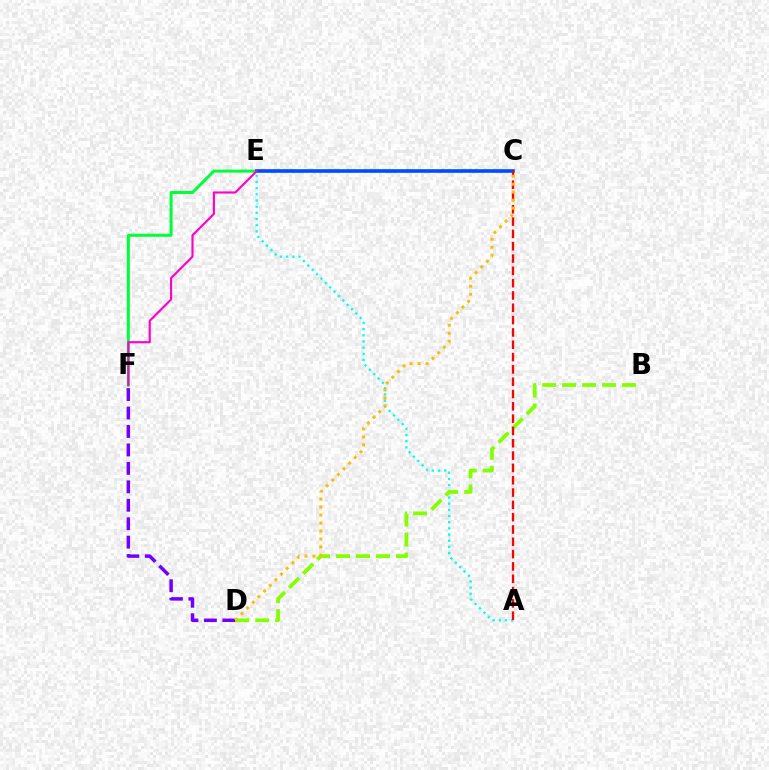{('A', 'E'): [{'color': '#00fff6', 'line_style': 'dotted', 'thickness': 1.68}], ('B', 'D'): [{'color': '#84ff00', 'line_style': 'dashed', 'thickness': 2.71}], ('E', 'F'): [{'color': '#00ff39', 'line_style': 'solid', 'thickness': 2.16}, {'color': '#ff00cf', 'line_style': 'solid', 'thickness': 1.55}], ('D', 'F'): [{'color': '#7200ff', 'line_style': 'dashed', 'thickness': 2.51}], ('C', 'E'): [{'color': '#004bff', 'line_style': 'solid', 'thickness': 2.62}], ('A', 'C'): [{'color': '#ff0000', 'line_style': 'dashed', 'thickness': 1.67}], ('C', 'D'): [{'color': '#ffbd00', 'line_style': 'dotted', 'thickness': 2.17}]}